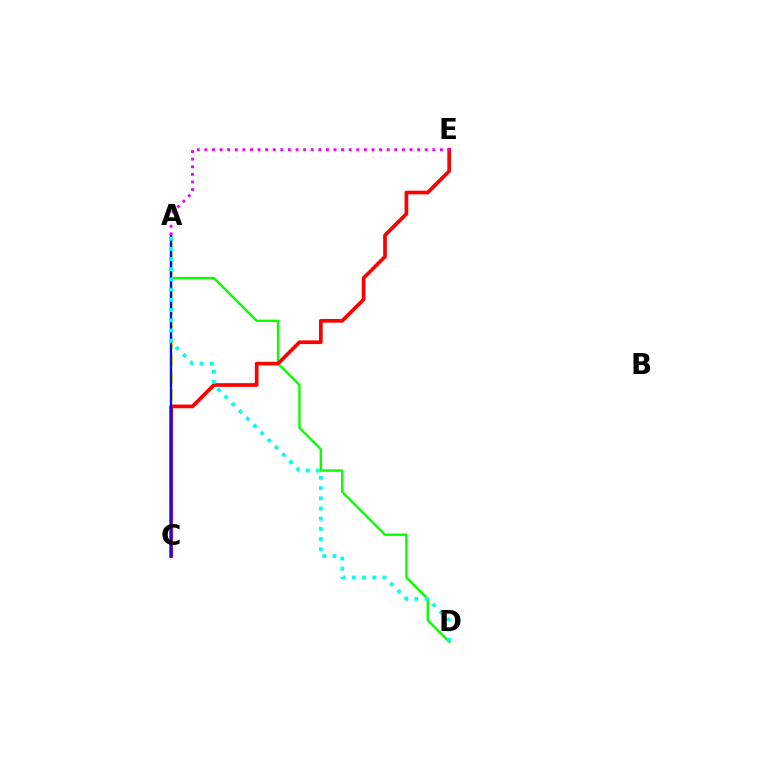{('A', 'D'): [{'color': '#08ff00', 'line_style': 'solid', 'thickness': 1.72}, {'color': '#00fff6', 'line_style': 'dotted', 'thickness': 2.77}], ('A', 'C'): [{'color': '#fcf500', 'line_style': 'dashed', 'thickness': 2.35}, {'color': '#0010ff', 'line_style': 'solid', 'thickness': 1.71}], ('C', 'E'): [{'color': '#ff0000', 'line_style': 'solid', 'thickness': 2.66}], ('A', 'E'): [{'color': '#ee00ff', 'line_style': 'dotted', 'thickness': 2.06}]}